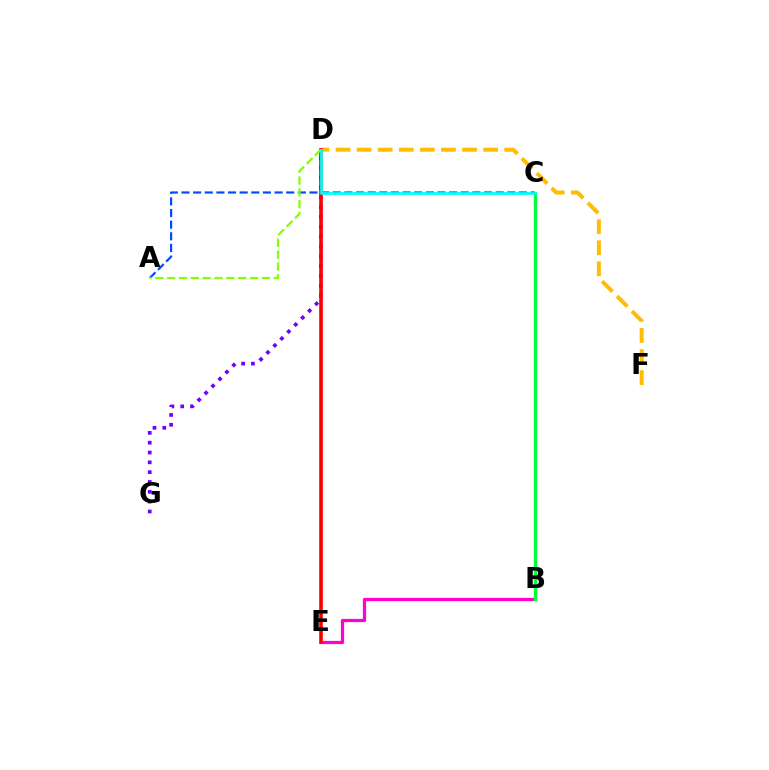{('B', 'E'): [{'color': '#ff00cf', 'line_style': 'solid', 'thickness': 2.33}], ('A', 'C'): [{'color': '#004bff', 'line_style': 'dashed', 'thickness': 1.58}], ('D', 'G'): [{'color': '#7200ff', 'line_style': 'dotted', 'thickness': 2.67}], ('D', 'F'): [{'color': '#ffbd00', 'line_style': 'dashed', 'thickness': 2.86}], ('D', 'E'): [{'color': '#ff0000', 'line_style': 'solid', 'thickness': 2.61}], ('A', 'D'): [{'color': '#84ff00', 'line_style': 'dashed', 'thickness': 1.61}], ('B', 'C'): [{'color': '#00ff39', 'line_style': 'solid', 'thickness': 2.41}], ('C', 'D'): [{'color': '#00fff6', 'line_style': 'solid', 'thickness': 1.98}]}